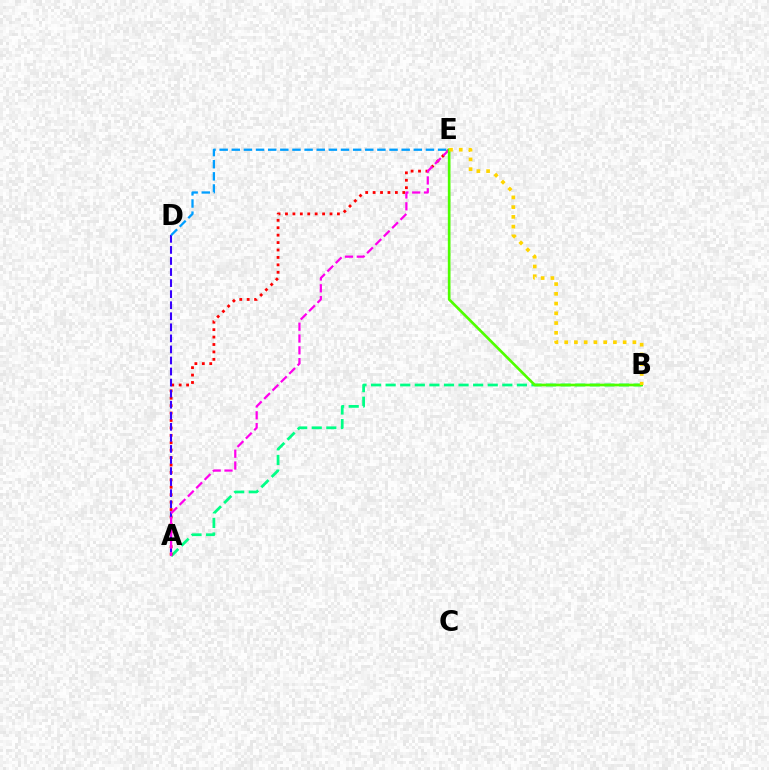{('A', 'B'): [{'color': '#00ff86', 'line_style': 'dashed', 'thickness': 1.98}], ('A', 'E'): [{'color': '#ff0000', 'line_style': 'dotted', 'thickness': 2.02}, {'color': '#ff00ed', 'line_style': 'dashed', 'thickness': 1.6}], ('A', 'D'): [{'color': '#3700ff', 'line_style': 'dashed', 'thickness': 1.5}], ('D', 'E'): [{'color': '#009eff', 'line_style': 'dashed', 'thickness': 1.65}], ('B', 'E'): [{'color': '#4fff00', 'line_style': 'solid', 'thickness': 1.92}, {'color': '#ffd500', 'line_style': 'dotted', 'thickness': 2.65}]}